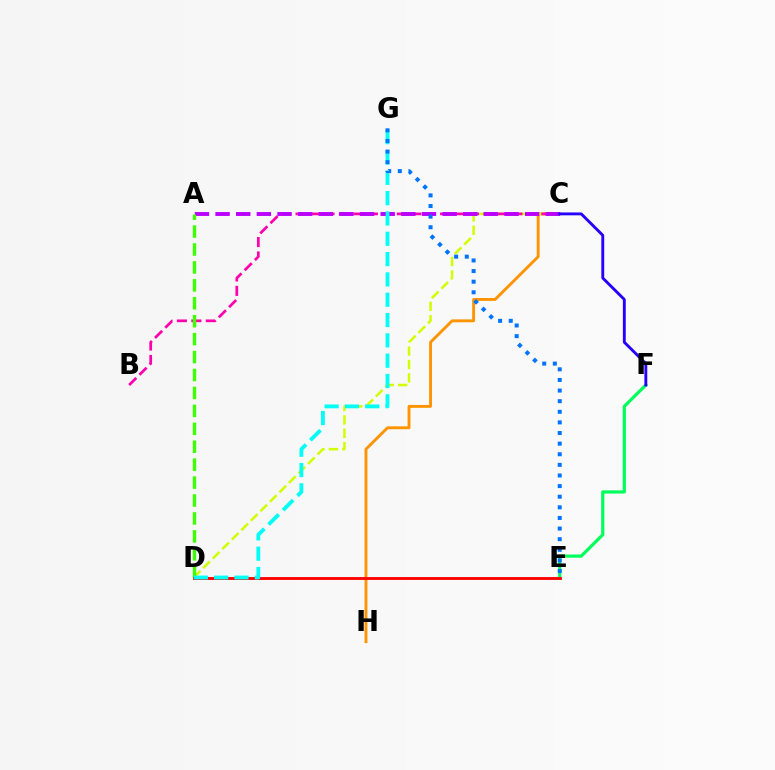{('E', 'F'): [{'color': '#00ff5c', 'line_style': 'solid', 'thickness': 2.3}], ('C', 'H'): [{'color': '#ff9400', 'line_style': 'solid', 'thickness': 2.08}], ('C', 'D'): [{'color': '#d1ff00', 'line_style': 'dashed', 'thickness': 1.82}], ('B', 'C'): [{'color': '#ff00ac', 'line_style': 'dashed', 'thickness': 1.96}], ('A', 'C'): [{'color': '#b900ff', 'line_style': 'dashed', 'thickness': 2.8}], ('A', 'D'): [{'color': '#3dff00', 'line_style': 'dashed', 'thickness': 2.44}], ('D', 'E'): [{'color': '#ff0000', 'line_style': 'solid', 'thickness': 2.05}], ('D', 'G'): [{'color': '#00fff6', 'line_style': 'dashed', 'thickness': 2.76}], ('E', 'G'): [{'color': '#0074ff', 'line_style': 'dotted', 'thickness': 2.88}], ('C', 'F'): [{'color': '#2500ff', 'line_style': 'solid', 'thickness': 2.07}]}